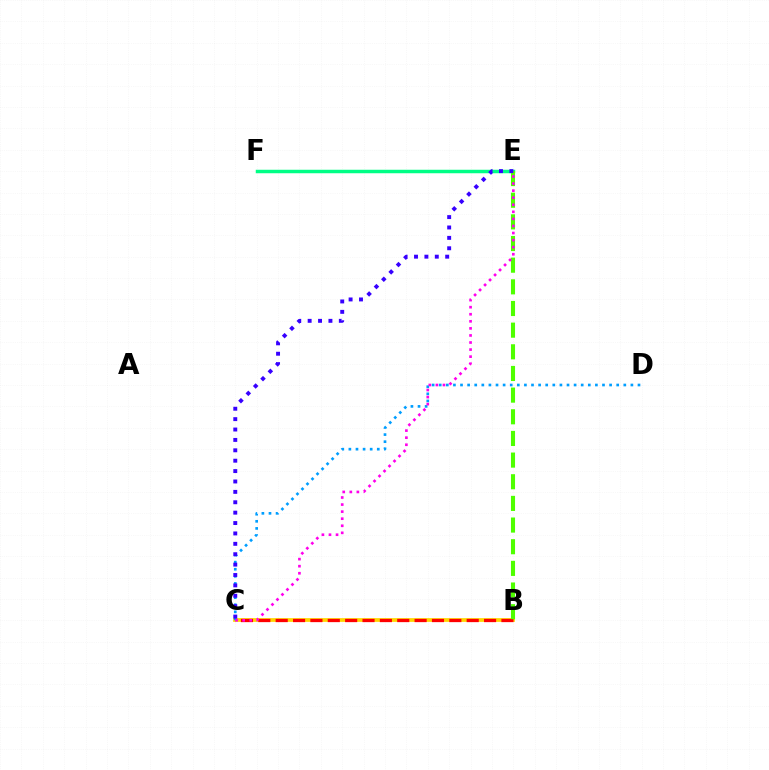{('B', 'C'): [{'color': '#ffd500', 'line_style': 'solid', 'thickness': 2.7}, {'color': '#ff0000', 'line_style': 'dashed', 'thickness': 2.36}], ('E', 'F'): [{'color': '#00ff86', 'line_style': 'solid', 'thickness': 2.51}], ('C', 'D'): [{'color': '#009eff', 'line_style': 'dotted', 'thickness': 1.93}], ('B', 'E'): [{'color': '#4fff00', 'line_style': 'dashed', 'thickness': 2.94}], ('C', 'E'): [{'color': '#3700ff', 'line_style': 'dotted', 'thickness': 2.82}, {'color': '#ff00ed', 'line_style': 'dotted', 'thickness': 1.92}]}